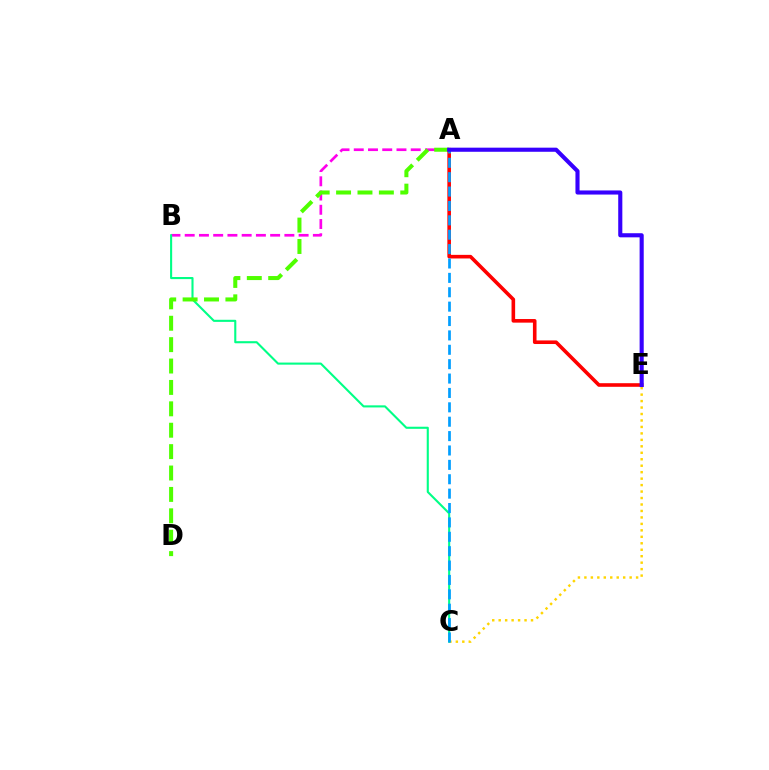{('A', 'E'): [{'color': '#ff0000', 'line_style': 'solid', 'thickness': 2.6}, {'color': '#3700ff', 'line_style': 'solid', 'thickness': 2.96}], ('A', 'B'): [{'color': '#ff00ed', 'line_style': 'dashed', 'thickness': 1.93}], ('C', 'E'): [{'color': '#ffd500', 'line_style': 'dotted', 'thickness': 1.76}], ('B', 'C'): [{'color': '#00ff86', 'line_style': 'solid', 'thickness': 1.51}], ('A', 'C'): [{'color': '#009eff', 'line_style': 'dashed', 'thickness': 1.95}], ('A', 'D'): [{'color': '#4fff00', 'line_style': 'dashed', 'thickness': 2.91}]}